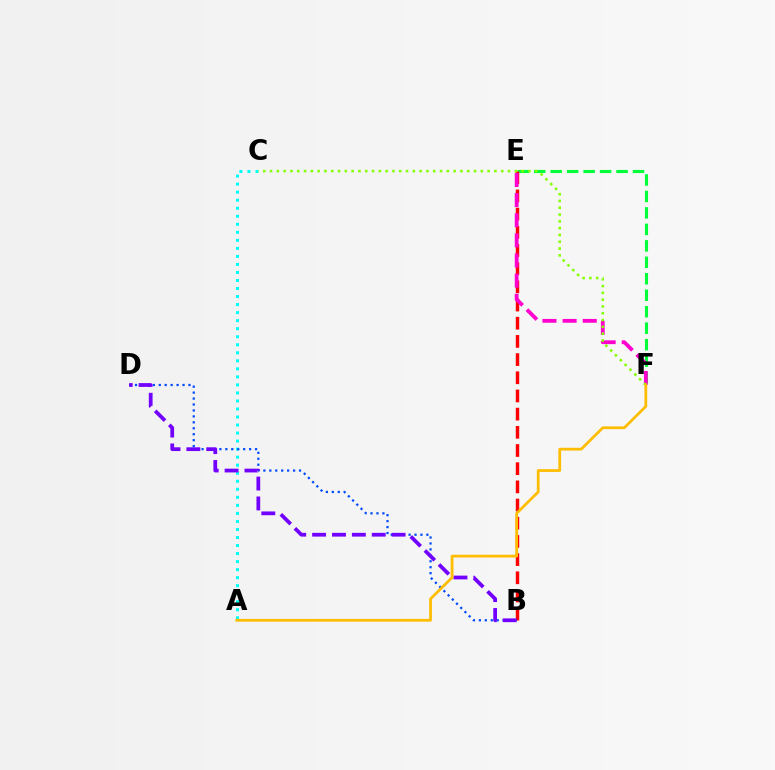{('E', 'F'): [{'color': '#00ff39', 'line_style': 'dashed', 'thickness': 2.24}, {'color': '#ff00cf', 'line_style': 'dashed', 'thickness': 2.74}], ('A', 'C'): [{'color': '#00fff6', 'line_style': 'dotted', 'thickness': 2.18}], ('B', 'E'): [{'color': '#ff0000', 'line_style': 'dashed', 'thickness': 2.47}], ('B', 'D'): [{'color': '#004bff', 'line_style': 'dotted', 'thickness': 1.61}, {'color': '#7200ff', 'line_style': 'dashed', 'thickness': 2.7}], ('C', 'F'): [{'color': '#84ff00', 'line_style': 'dotted', 'thickness': 1.85}], ('A', 'F'): [{'color': '#ffbd00', 'line_style': 'solid', 'thickness': 1.98}]}